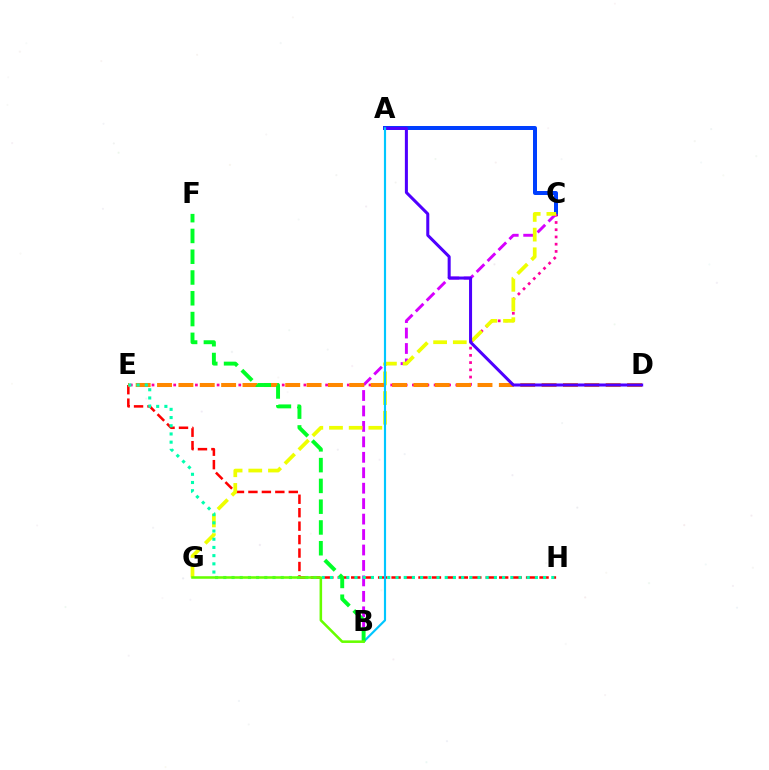{('E', 'H'): [{'color': '#ff0000', 'line_style': 'dashed', 'thickness': 1.83}, {'color': '#00ffaf', 'line_style': 'dotted', 'thickness': 2.23}], ('B', 'C'): [{'color': '#d600ff', 'line_style': 'dashed', 'thickness': 2.1}], ('A', 'C'): [{'color': '#003fff', 'line_style': 'solid', 'thickness': 2.88}], ('C', 'E'): [{'color': '#ff00a0', 'line_style': 'dotted', 'thickness': 1.97}], ('C', 'G'): [{'color': '#eeff00', 'line_style': 'dashed', 'thickness': 2.67}], ('D', 'E'): [{'color': '#ff8800', 'line_style': 'dashed', 'thickness': 2.9}], ('A', 'D'): [{'color': '#4f00ff', 'line_style': 'solid', 'thickness': 2.18}], ('A', 'B'): [{'color': '#00c7ff', 'line_style': 'solid', 'thickness': 1.56}], ('B', 'F'): [{'color': '#00ff27', 'line_style': 'dashed', 'thickness': 2.82}], ('B', 'G'): [{'color': '#66ff00', 'line_style': 'solid', 'thickness': 1.84}]}